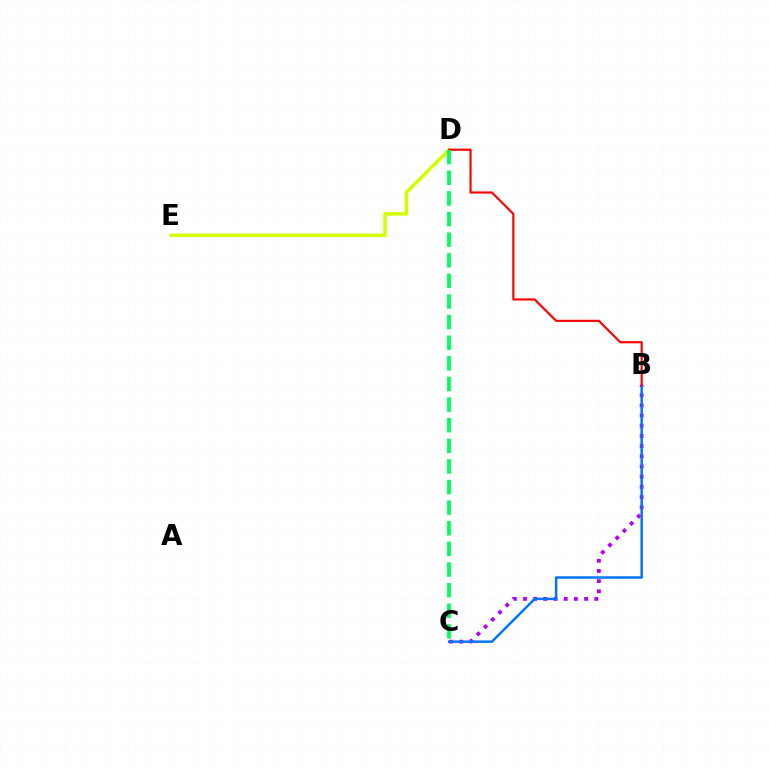{('D', 'E'): [{'color': '#d1ff00', 'line_style': 'solid', 'thickness': 2.52}], ('B', 'C'): [{'color': '#b900ff', 'line_style': 'dotted', 'thickness': 2.77}, {'color': '#0074ff', 'line_style': 'solid', 'thickness': 1.78}], ('B', 'D'): [{'color': '#ff0000', 'line_style': 'solid', 'thickness': 1.55}], ('C', 'D'): [{'color': '#00ff5c', 'line_style': 'dashed', 'thickness': 2.8}]}